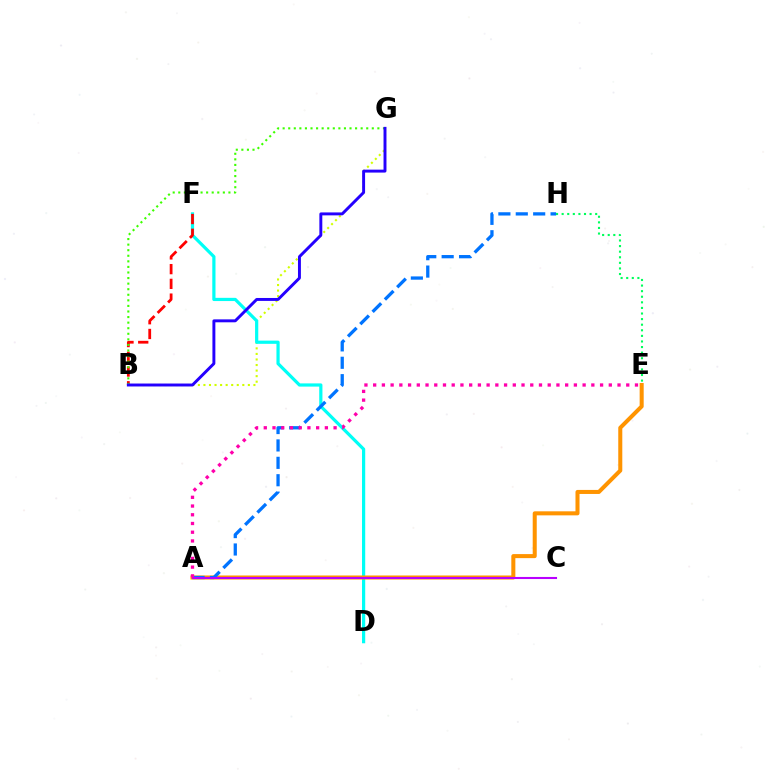{('B', 'G'): [{'color': '#d1ff00', 'line_style': 'dotted', 'thickness': 1.51}, {'color': '#3dff00', 'line_style': 'dotted', 'thickness': 1.51}, {'color': '#2500ff', 'line_style': 'solid', 'thickness': 2.11}], ('E', 'H'): [{'color': '#00ff5c', 'line_style': 'dotted', 'thickness': 1.52}], ('D', 'F'): [{'color': '#00fff6', 'line_style': 'solid', 'thickness': 2.31}], ('A', 'E'): [{'color': '#ff9400', 'line_style': 'solid', 'thickness': 2.91}, {'color': '#ff00ac', 'line_style': 'dotted', 'thickness': 2.37}], ('A', 'H'): [{'color': '#0074ff', 'line_style': 'dashed', 'thickness': 2.36}], ('B', 'F'): [{'color': '#ff0000', 'line_style': 'dashed', 'thickness': 2.0}], ('A', 'C'): [{'color': '#b900ff', 'line_style': 'solid', 'thickness': 1.5}]}